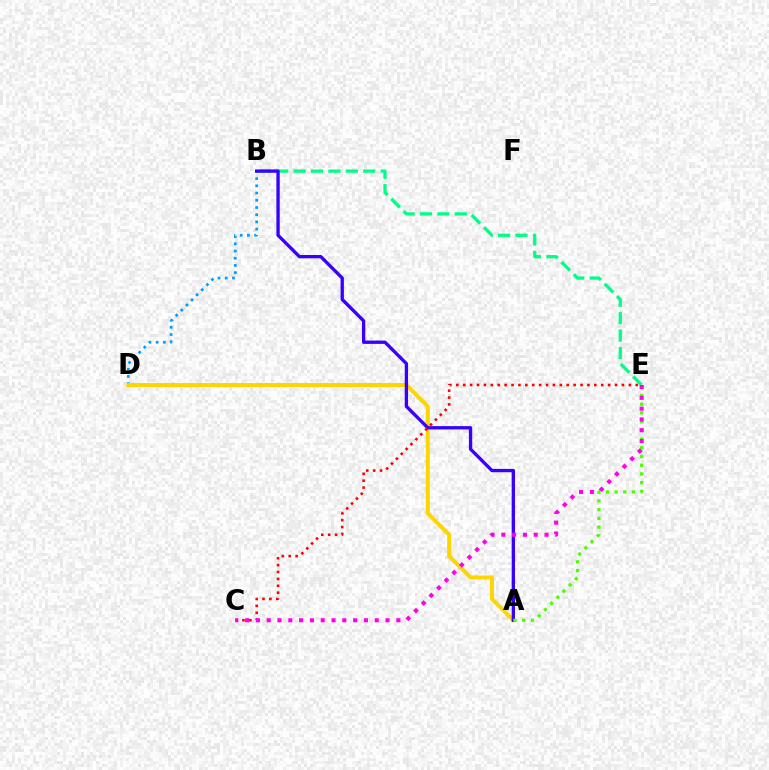{('B', 'D'): [{'color': '#009eff', 'line_style': 'dotted', 'thickness': 1.96}], ('A', 'D'): [{'color': '#ffd500', 'line_style': 'solid', 'thickness': 2.87}], ('B', 'E'): [{'color': '#00ff86', 'line_style': 'dashed', 'thickness': 2.36}], ('A', 'B'): [{'color': '#3700ff', 'line_style': 'solid', 'thickness': 2.39}], ('A', 'E'): [{'color': '#4fff00', 'line_style': 'dotted', 'thickness': 2.37}], ('C', 'E'): [{'color': '#ff0000', 'line_style': 'dotted', 'thickness': 1.88}, {'color': '#ff00ed', 'line_style': 'dotted', 'thickness': 2.93}]}